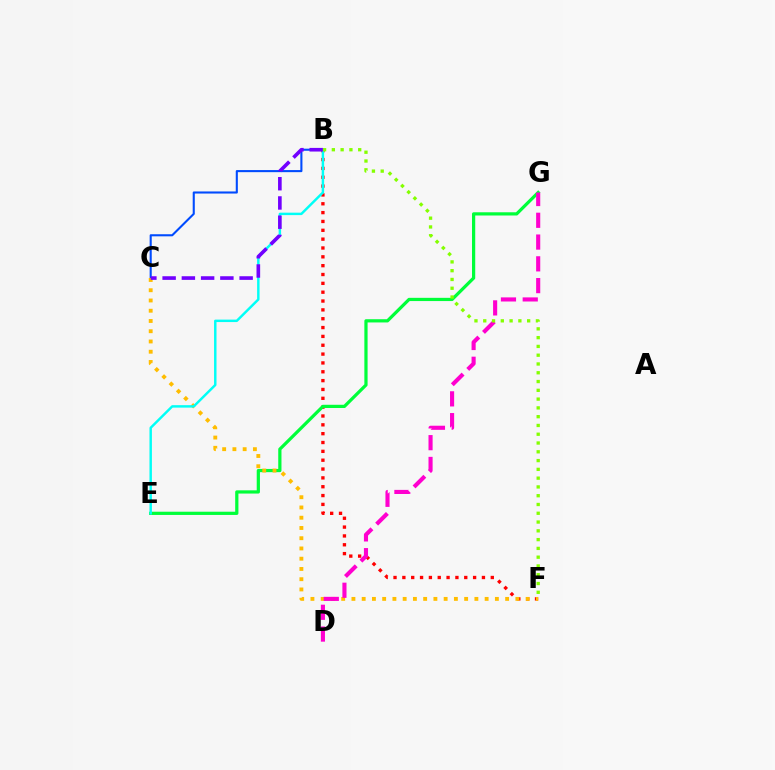{('B', 'F'): [{'color': '#ff0000', 'line_style': 'dotted', 'thickness': 2.4}, {'color': '#84ff00', 'line_style': 'dotted', 'thickness': 2.39}], ('E', 'G'): [{'color': '#00ff39', 'line_style': 'solid', 'thickness': 2.32}], ('B', 'C'): [{'color': '#004bff', 'line_style': 'solid', 'thickness': 1.51}, {'color': '#7200ff', 'line_style': 'dashed', 'thickness': 2.62}], ('C', 'F'): [{'color': '#ffbd00', 'line_style': 'dotted', 'thickness': 2.78}], ('D', 'G'): [{'color': '#ff00cf', 'line_style': 'dashed', 'thickness': 2.96}], ('B', 'E'): [{'color': '#00fff6', 'line_style': 'solid', 'thickness': 1.76}]}